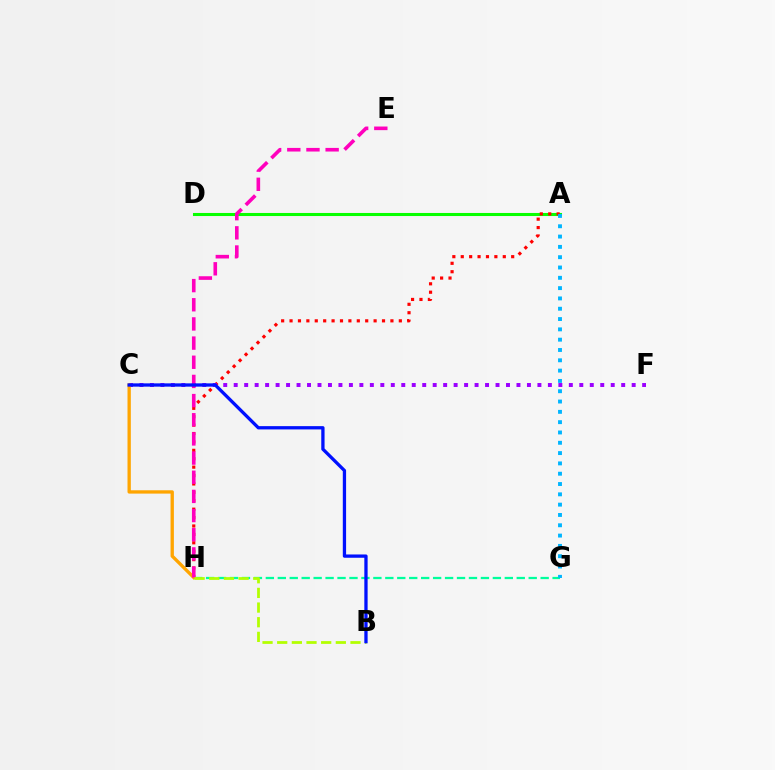{('G', 'H'): [{'color': '#00ff9d', 'line_style': 'dashed', 'thickness': 1.62}], ('A', 'D'): [{'color': '#08ff00', 'line_style': 'solid', 'thickness': 2.2}], ('A', 'H'): [{'color': '#ff0000', 'line_style': 'dotted', 'thickness': 2.28}], ('C', 'F'): [{'color': '#9b00ff', 'line_style': 'dotted', 'thickness': 2.85}], ('C', 'H'): [{'color': '#ffa500', 'line_style': 'solid', 'thickness': 2.39}], ('E', 'H'): [{'color': '#ff00bd', 'line_style': 'dashed', 'thickness': 2.6}], ('B', 'H'): [{'color': '#b3ff00', 'line_style': 'dashed', 'thickness': 1.99}], ('A', 'G'): [{'color': '#00b5ff', 'line_style': 'dotted', 'thickness': 2.8}], ('B', 'C'): [{'color': '#0010ff', 'line_style': 'solid', 'thickness': 2.37}]}